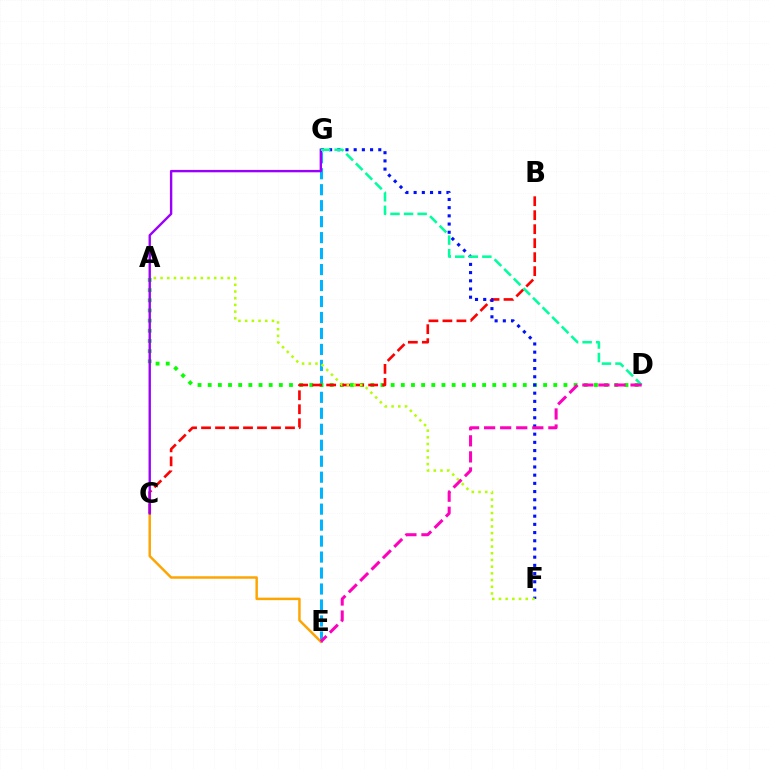{('E', 'G'): [{'color': '#00b5ff', 'line_style': 'dashed', 'thickness': 2.17}], ('C', 'E'): [{'color': '#ffa500', 'line_style': 'solid', 'thickness': 1.78}], ('A', 'D'): [{'color': '#08ff00', 'line_style': 'dotted', 'thickness': 2.76}], ('B', 'C'): [{'color': '#ff0000', 'line_style': 'dashed', 'thickness': 1.9}], ('C', 'G'): [{'color': '#9b00ff', 'line_style': 'solid', 'thickness': 1.72}], ('F', 'G'): [{'color': '#0010ff', 'line_style': 'dotted', 'thickness': 2.23}], ('D', 'G'): [{'color': '#00ff9d', 'line_style': 'dashed', 'thickness': 1.84}], ('A', 'F'): [{'color': '#b3ff00', 'line_style': 'dotted', 'thickness': 1.82}], ('D', 'E'): [{'color': '#ff00bd', 'line_style': 'dashed', 'thickness': 2.18}]}